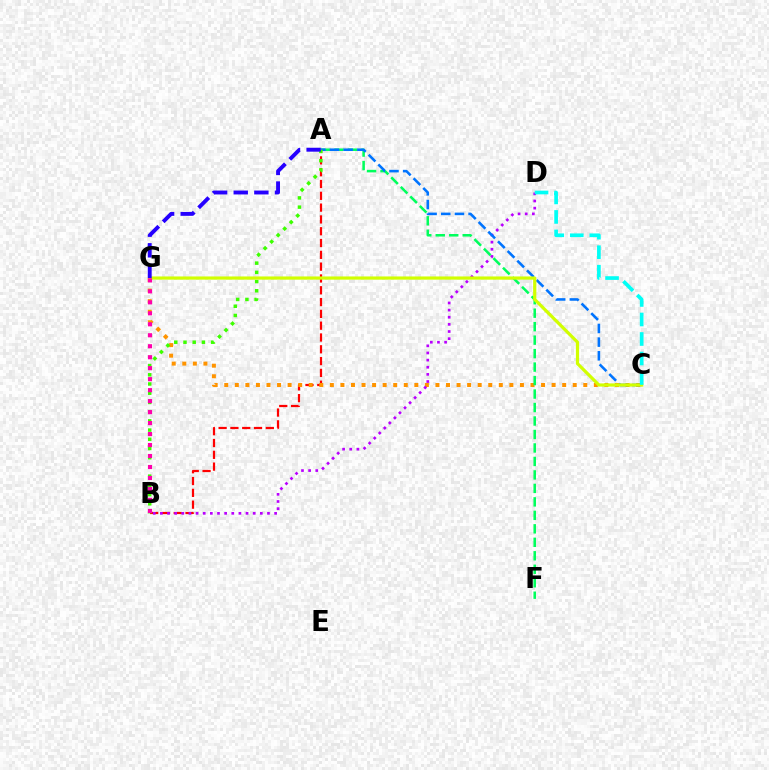{('A', 'B'): [{'color': '#ff0000', 'line_style': 'dashed', 'thickness': 1.6}, {'color': '#3dff00', 'line_style': 'dotted', 'thickness': 2.5}], ('C', 'G'): [{'color': '#ff9400', 'line_style': 'dotted', 'thickness': 2.87}, {'color': '#d1ff00', 'line_style': 'solid', 'thickness': 2.31}], ('B', 'D'): [{'color': '#b900ff', 'line_style': 'dotted', 'thickness': 1.94}], ('A', 'F'): [{'color': '#00ff5c', 'line_style': 'dashed', 'thickness': 1.83}], ('A', 'C'): [{'color': '#0074ff', 'line_style': 'dashed', 'thickness': 1.86}], ('A', 'G'): [{'color': '#2500ff', 'line_style': 'dashed', 'thickness': 2.8}], ('B', 'G'): [{'color': '#ff00ac', 'line_style': 'dotted', 'thickness': 2.98}], ('C', 'D'): [{'color': '#00fff6', 'line_style': 'dashed', 'thickness': 2.65}]}